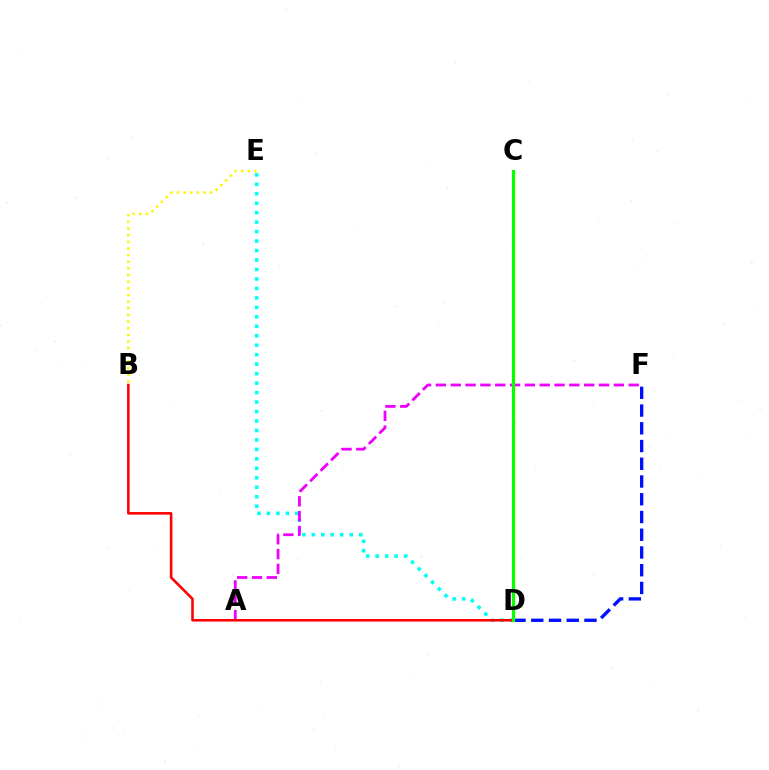{('D', 'E'): [{'color': '#00fff6', 'line_style': 'dotted', 'thickness': 2.57}], ('A', 'F'): [{'color': '#ee00ff', 'line_style': 'dashed', 'thickness': 2.01}], ('D', 'F'): [{'color': '#0010ff', 'line_style': 'dashed', 'thickness': 2.41}], ('B', 'D'): [{'color': '#ff0000', 'line_style': 'solid', 'thickness': 1.84}], ('B', 'E'): [{'color': '#fcf500', 'line_style': 'dotted', 'thickness': 1.81}], ('C', 'D'): [{'color': '#08ff00', 'line_style': 'solid', 'thickness': 2.28}]}